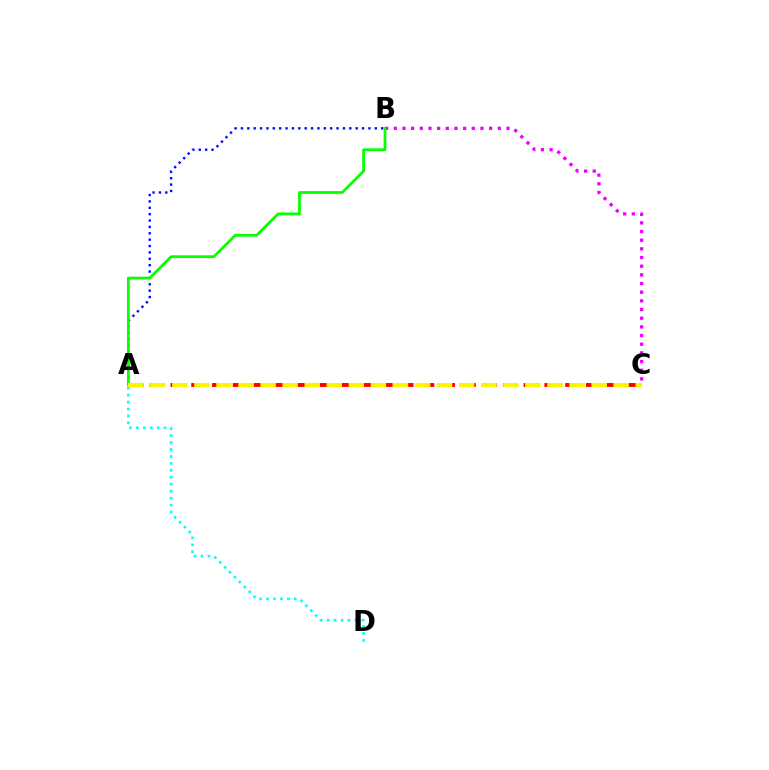{('B', 'C'): [{'color': '#ee00ff', 'line_style': 'dotted', 'thickness': 2.35}], ('A', 'B'): [{'color': '#0010ff', 'line_style': 'dotted', 'thickness': 1.73}, {'color': '#08ff00', 'line_style': 'solid', 'thickness': 1.99}], ('A', 'D'): [{'color': '#00fff6', 'line_style': 'dotted', 'thickness': 1.89}], ('A', 'C'): [{'color': '#ff0000', 'line_style': 'dashed', 'thickness': 2.82}, {'color': '#fcf500', 'line_style': 'dashed', 'thickness': 3.0}]}